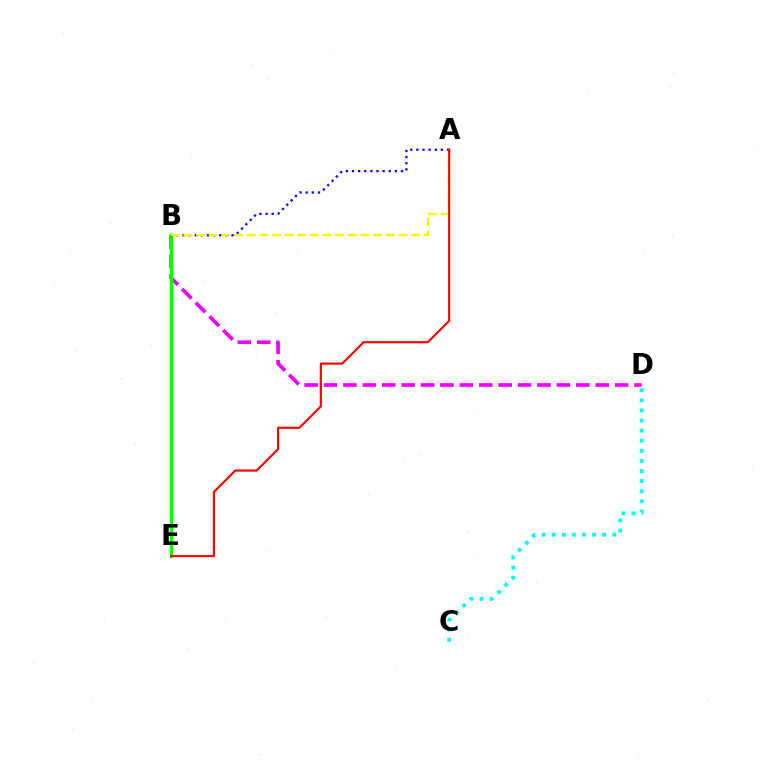{('B', 'D'): [{'color': '#ee00ff', 'line_style': 'dashed', 'thickness': 2.64}], ('B', 'E'): [{'color': '#08ff00', 'line_style': 'solid', 'thickness': 2.36}], ('A', 'B'): [{'color': '#0010ff', 'line_style': 'dotted', 'thickness': 1.66}, {'color': '#fcf500', 'line_style': 'dashed', 'thickness': 1.72}], ('C', 'D'): [{'color': '#00fff6', 'line_style': 'dotted', 'thickness': 2.75}], ('A', 'E'): [{'color': '#ff0000', 'line_style': 'solid', 'thickness': 1.54}]}